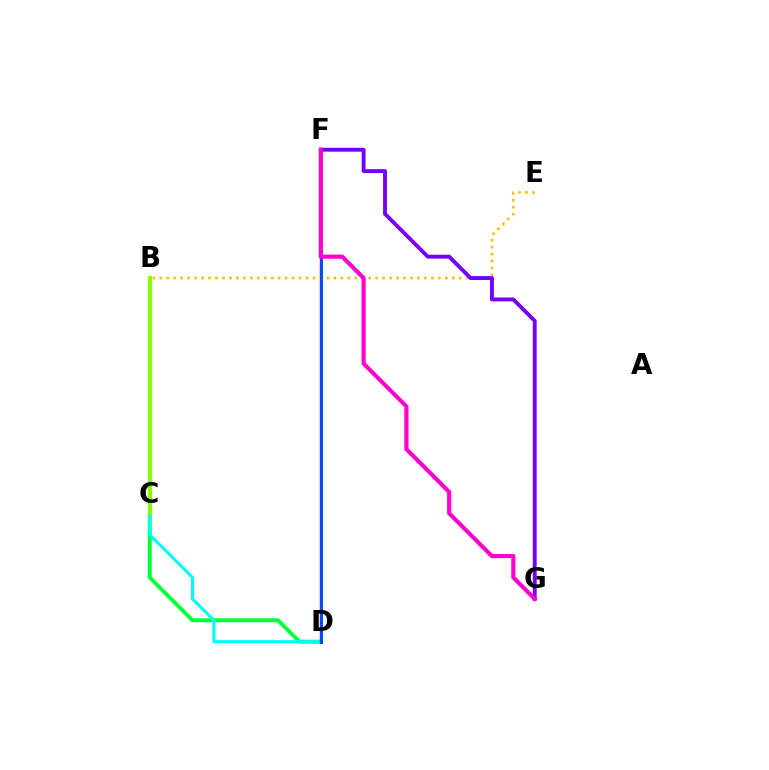{('C', 'D'): [{'color': '#00ff39', 'line_style': 'solid', 'thickness': 2.82}, {'color': '#00fff6', 'line_style': 'solid', 'thickness': 2.21}], ('D', 'F'): [{'color': '#ff0000', 'line_style': 'solid', 'thickness': 1.75}, {'color': '#004bff', 'line_style': 'solid', 'thickness': 2.16}], ('B', 'C'): [{'color': '#84ff00', 'line_style': 'solid', 'thickness': 2.98}], ('B', 'E'): [{'color': '#ffbd00', 'line_style': 'dotted', 'thickness': 1.89}], ('F', 'G'): [{'color': '#7200ff', 'line_style': 'solid', 'thickness': 2.79}, {'color': '#ff00cf', 'line_style': 'solid', 'thickness': 2.99}]}